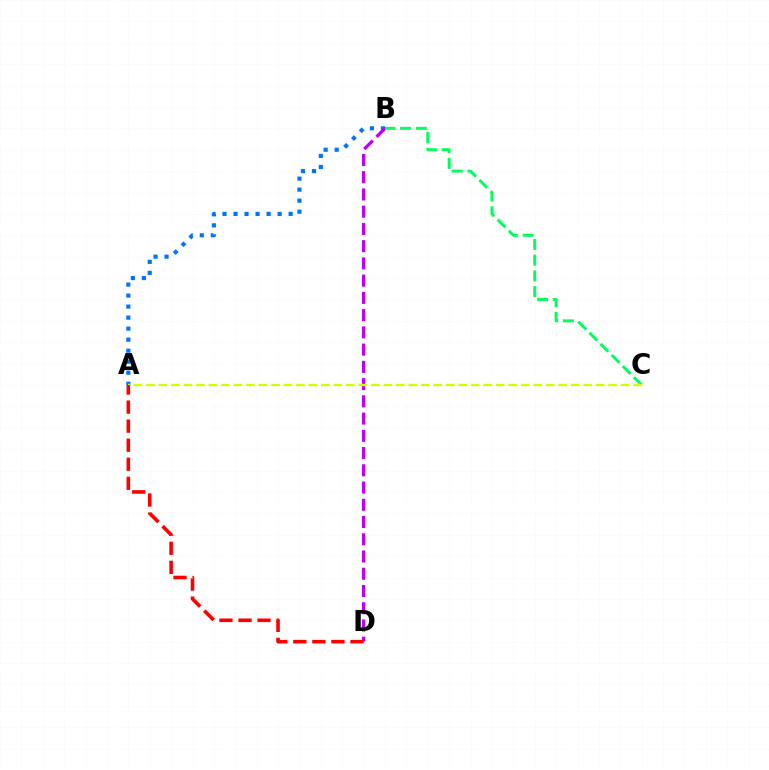{('A', 'B'): [{'color': '#0074ff', 'line_style': 'dotted', 'thickness': 2.99}], ('B', 'D'): [{'color': '#b900ff', 'line_style': 'dashed', 'thickness': 2.34}], ('B', 'C'): [{'color': '#00ff5c', 'line_style': 'dashed', 'thickness': 2.14}], ('A', 'C'): [{'color': '#d1ff00', 'line_style': 'dashed', 'thickness': 1.7}], ('A', 'D'): [{'color': '#ff0000', 'line_style': 'dashed', 'thickness': 2.59}]}